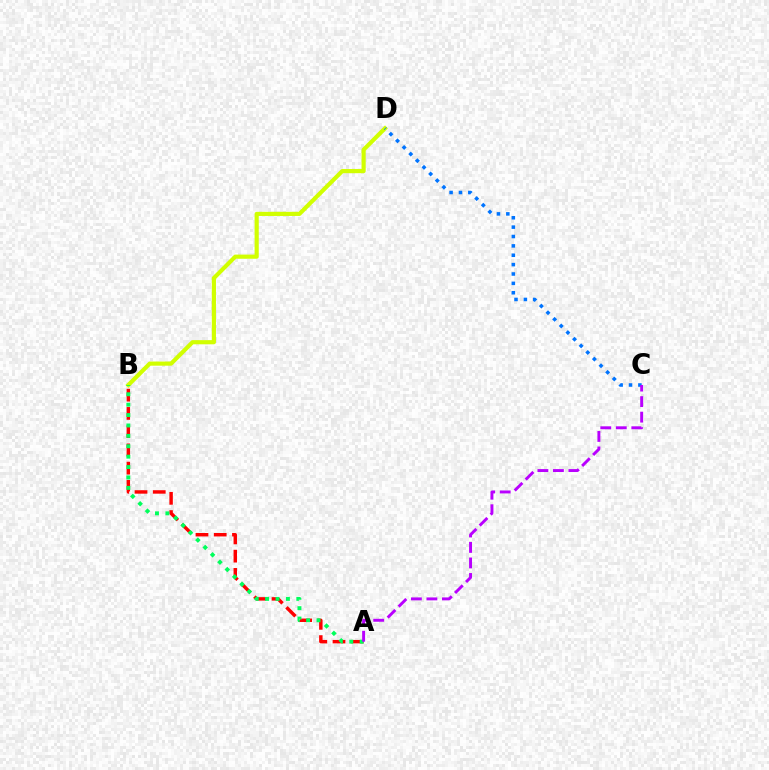{('B', 'D'): [{'color': '#d1ff00', 'line_style': 'solid', 'thickness': 2.99}], ('A', 'B'): [{'color': '#ff0000', 'line_style': 'dashed', 'thickness': 2.48}, {'color': '#00ff5c', 'line_style': 'dotted', 'thickness': 2.83}], ('C', 'D'): [{'color': '#0074ff', 'line_style': 'dotted', 'thickness': 2.55}], ('A', 'C'): [{'color': '#b900ff', 'line_style': 'dashed', 'thickness': 2.11}]}